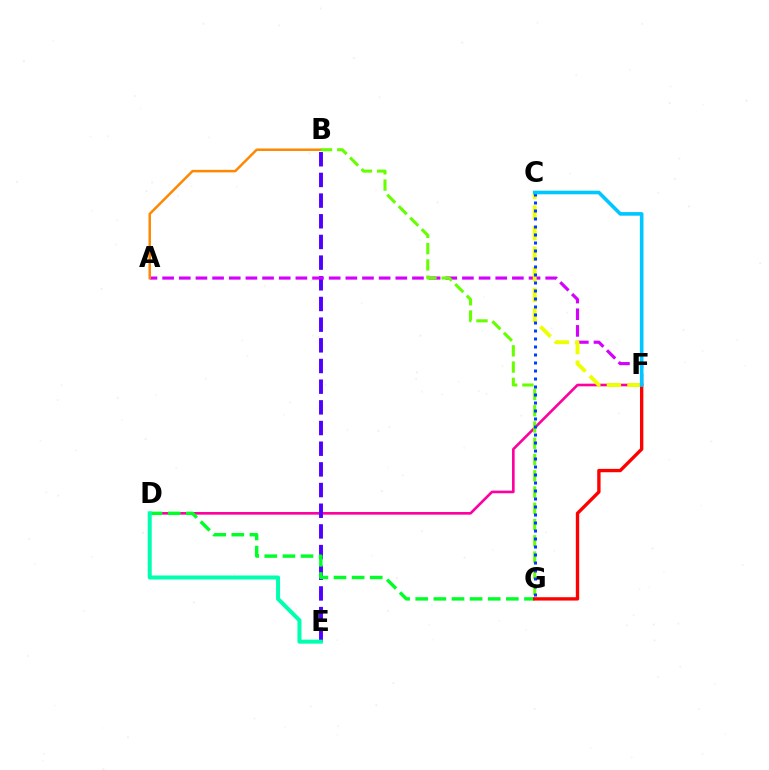{('D', 'F'): [{'color': '#ff00a0', 'line_style': 'solid', 'thickness': 1.9}], ('B', 'E'): [{'color': '#4f00ff', 'line_style': 'dashed', 'thickness': 2.81}], ('A', 'F'): [{'color': '#d600ff', 'line_style': 'dashed', 'thickness': 2.26}], ('D', 'G'): [{'color': '#00ff27', 'line_style': 'dashed', 'thickness': 2.46}], ('A', 'B'): [{'color': '#ff8800', 'line_style': 'solid', 'thickness': 1.8}], ('B', 'G'): [{'color': '#66ff00', 'line_style': 'dashed', 'thickness': 2.21}], ('C', 'F'): [{'color': '#eeff00', 'line_style': 'dashed', 'thickness': 2.8}, {'color': '#00c7ff', 'line_style': 'solid', 'thickness': 2.6}], ('F', 'G'): [{'color': '#ff0000', 'line_style': 'solid', 'thickness': 2.41}], ('D', 'E'): [{'color': '#00ffaf', 'line_style': 'solid', 'thickness': 2.89}], ('C', 'G'): [{'color': '#003fff', 'line_style': 'dotted', 'thickness': 2.17}]}